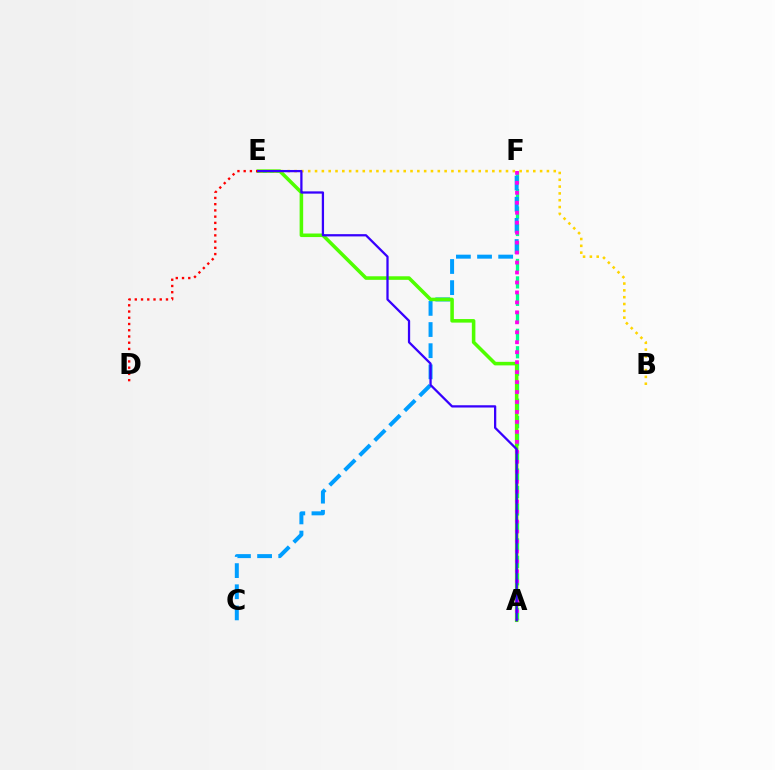{('A', 'F'): [{'color': '#00ff86', 'line_style': 'dashed', 'thickness': 2.37}, {'color': '#ff00ed', 'line_style': 'dotted', 'thickness': 2.71}], ('C', 'F'): [{'color': '#009eff', 'line_style': 'dashed', 'thickness': 2.87}], ('A', 'E'): [{'color': '#4fff00', 'line_style': 'solid', 'thickness': 2.56}, {'color': '#3700ff', 'line_style': 'solid', 'thickness': 1.63}], ('B', 'E'): [{'color': '#ffd500', 'line_style': 'dotted', 'thickness': 1.85}], ('D', 'E'): [{'color': '#ff0000', 'line_style': 'dotted', 'thickness': 1.69}]}